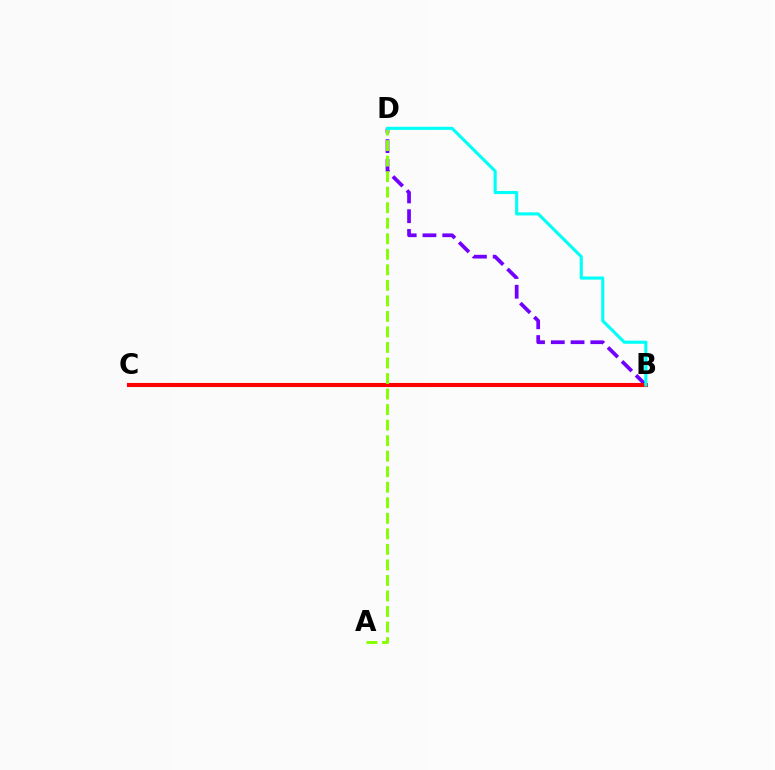{('B', 'D'): [{'color': '#7200ff', 'line_style': 'dashed', 'thickness': 2.68}, {'color': '#00fff6', 'line_style': 'solid', 'thickness': 2.24}], ('B', 'C'): [{'color': '#ff0000', 'line_style': 'solid', 'thickness': 2.95}], ('A', 'D'): [{'color': '#84ff00', 'line_style': 'dashed', 'thickness': 2.11}]}